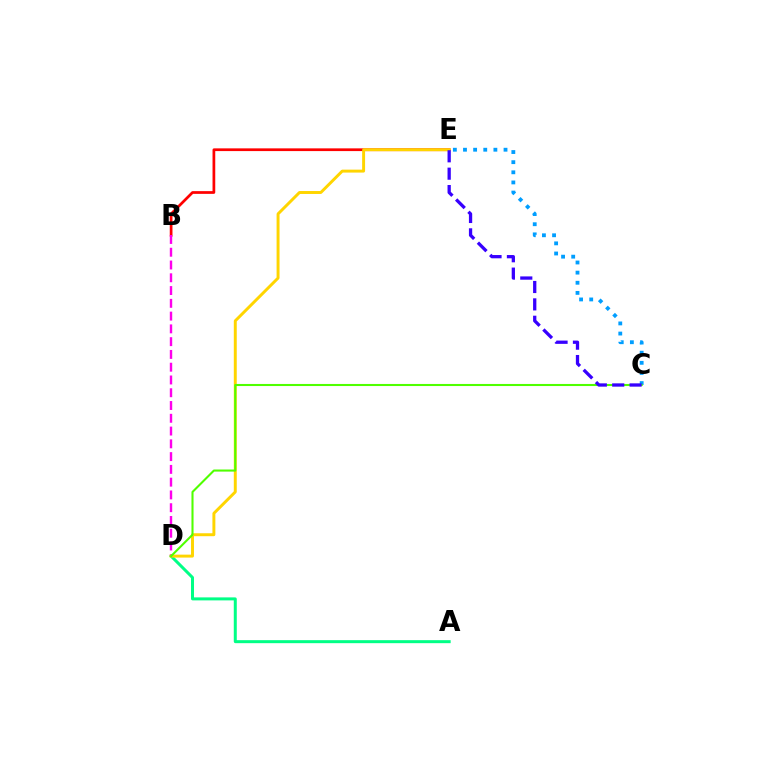{('B', 'E'): [{'color': '#ff0000', 'line_style': 'solid', 'thickness': 1.96}], ('A', 'D'): [{'color': '#00ff86', 'line_style': 'solid', 'thickness': 2.16}], ('B', 'D'): [{'color': '#ff00ed', 'line_style': 'dashed', 'thickness': 1.74}], ('C', 'E'): [{'color': '#009eff', 'line_style': 'dotted', 'thickness': 2.75}, {'color': '#3700ff', 'line_style': 'dashed', 'thickness': 2.36}], ('D', 'E'): [{'color': '#ffd500', 'line_style': 'solid', 'thickness': 2.12}], ('C', 'D'): [{'color': '#4fff00', 'line_style': 'solid', 'thickness': 1.5}]}